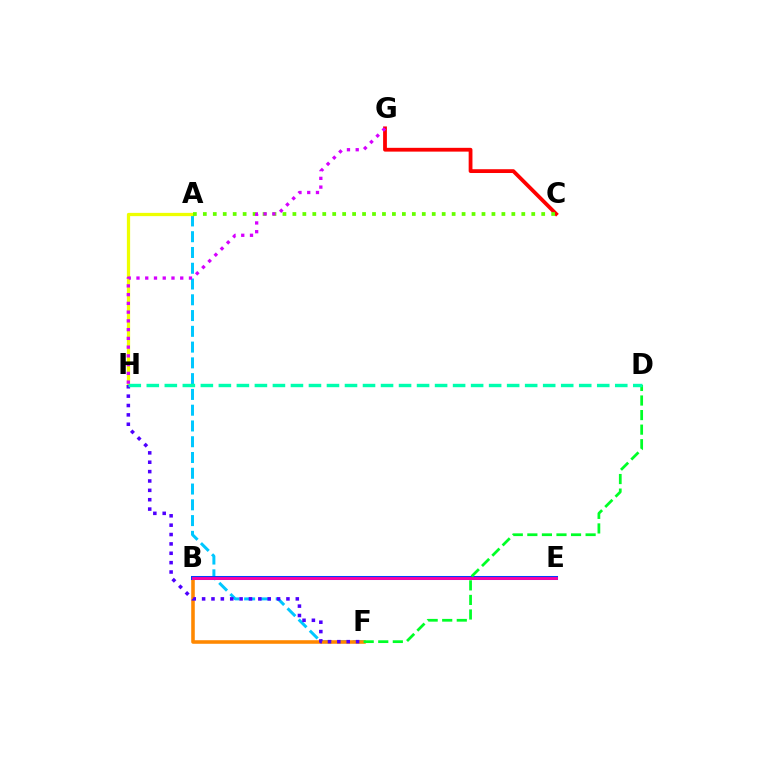{('A', 'F'): [{'color': '#00c7ff', 'line_style': 'dashed', 'thickness': 2.14}], ('B', 'F'): [{'color': '#ff8800', 'line_style': 'solid', 'thickness': 2.57}], ('B', 'E'): [{'color': '#003fff', 'line_style': 'solid', 'thickness': 2.9}, {'color': '#ff00a0', 'line_style': 'solid', 'thickness': 2.03}], ('A', 'H'): [{'color': '#eeff00', 'line_style': 'solid', 'thickness': 2.34}], ('D', 'F'): [{'color': '#00ff27', 'line_style': 'dashed', 'thickness': 1.98}], ('F', 'H'): [{'color': '#4f00ff', 'line_style': 'dotted', 'thickness': 2.55}], ('C', 'G'): [{'color': '#ff0000', 'line_style': 'solid', 'thickness': 2.73}], ('A', 'C'): [{'color': '#66ff00', 'line_style': 'dotted', 'thickness': 2.7}], ('D', 'H'): [{'color': '#00ffaf', 'line_style': 'dashed', 'thickness': 2.45}], ('G', 'H'): [{'color': '#d600ff', 'line_style': 'dotted', 'thickness': 2.38}]}